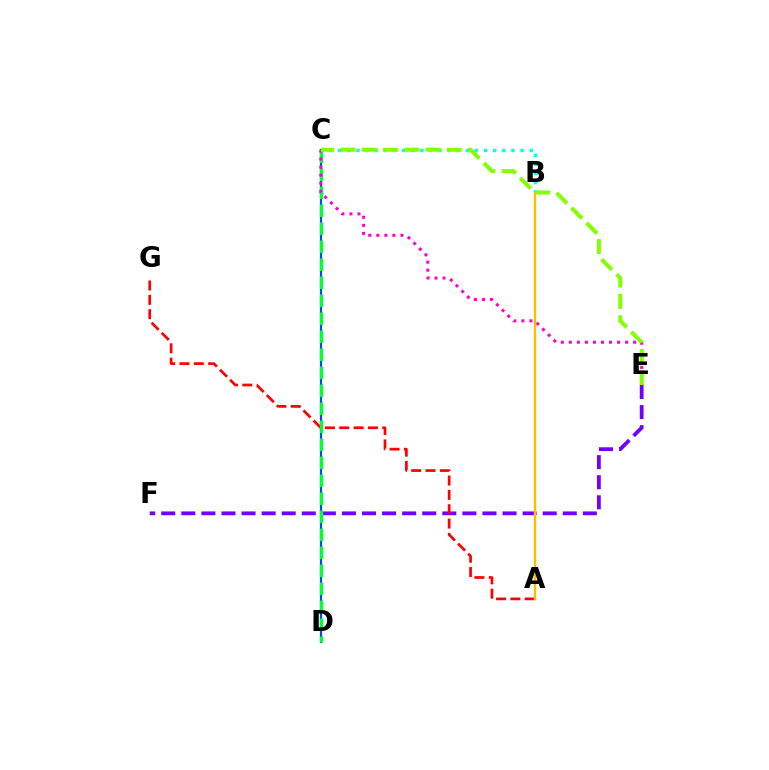{('E', 'F'): [{'color': '#7200ff', 'line_style': 'dashed', 'thickness': 2.73}], ('C', 'D'): [{'color': '#004bff', 'line_style': 'solid', 'thickness': 1.58}, {'color': '#00ff39', 'line_style': 'dashed', 'thickness': 2.45}], ('A', 'G'): [{'color': '#ff0000', 'line_style': 'dashed', 'thickness': 1.95}], ('C', 'E'): [{'color': '#ff00cf', 'line_style': 'dotted', 'thickness': 2.19}, {'color': '#84ff00', 'line_style': 'dashed', 'thickness': 2.89}], ('B', 'C'): [{'color': '#00fff6', 'line_style': 'dotted', 'thickness': 2.48}], ('A', 'B'): [{'color': '#ffbd00', 'line_style': 'solid', 'thickness': 1.69}]}